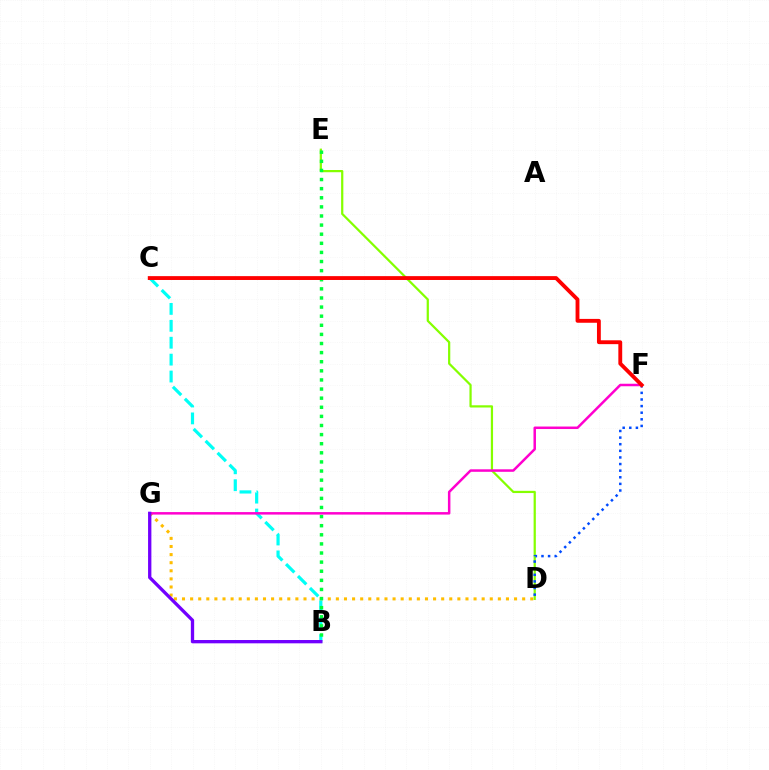{('D', 'G'): [{'color': '#ffbd00', 'line_style': 'dotted', 'thickness': 2.2}], ('B', 'C'): [{'color': '#00fff6', 'line_style': 'dashed', 'thickness': 2.3}], ('D', 'E'): [{'color': '#84ff00', 'line_style': 'solid', 'thickness': 1.6}], ('B', 'E'): [{'color': '#00ff39', 'line_style': 'dotted', 'thickness': 2.47}], ('D', 'F'): [{'color': '#004bff', 'line_style': 'dotted', 'thickness': 1.8}], ('F', 'G'): [{'color': '#ff00cf', 'line_style': 'solid', 'thickness': 1.8}], ('C', 'F'): [{'color': '#ff0000', 'line_style': 'solid', 'thickness': 2.77}], ('B', 'G'): [{'color': '#7200ff', 'line_style': 'solid', 'thickness': 2.38}]}